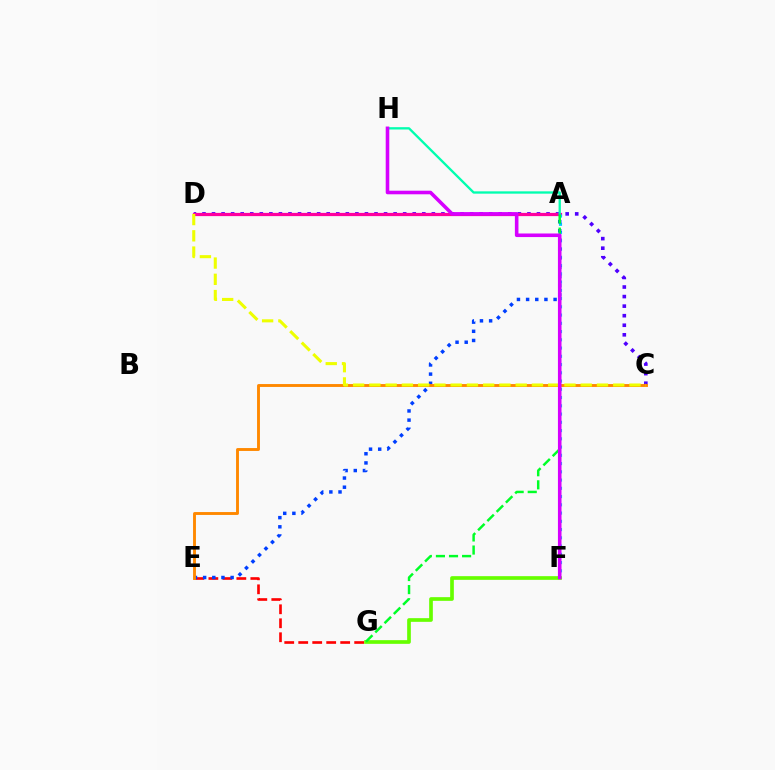{('C', 'D'): [{'color': '#4f00ff', 'line_style': 'dotted', 'thickness': 2.6}, {'color': '#eeff00', 'line_style': 'dashed', 'thickness': 2.21}], ('A', 'D'): [{'color': '#ff00a0', 'line_style': 'solid', 'thickness': 2.32}], ('A', 'F'): [{'color': '#00c7ff', 'line_style': 'dotted', 'thickness': 2.24}], ('E', 'G'): [{'color': '#ff0000', 'line_style': 'dashed', 'thickness': 1.9}], ('F', 'G'): [{'color': '#66ff00', 'line_style': 'solid', 'thickness': 2.65}], ('A', 'H'): [{'color': '#00ffaf', 'line_style': 'solid', 'thickness': 1.67}], ('A', 'E'): [{'color': '#003fff', 'line_style': 'dotted', 'thickness': 2.49}], ('A', 'G'): [{'color': '#00ff27', 'line_style': 'dashed', 'thickness': 1.78}], ('C', 'E'): [{'color': '#ff8800', 'line_style': 'solid', 'thickness': 2.08}], ('F', 'H'): [{'color': '#d600ff', 'line_style': 'solid', 'thickness': 2.58}]}